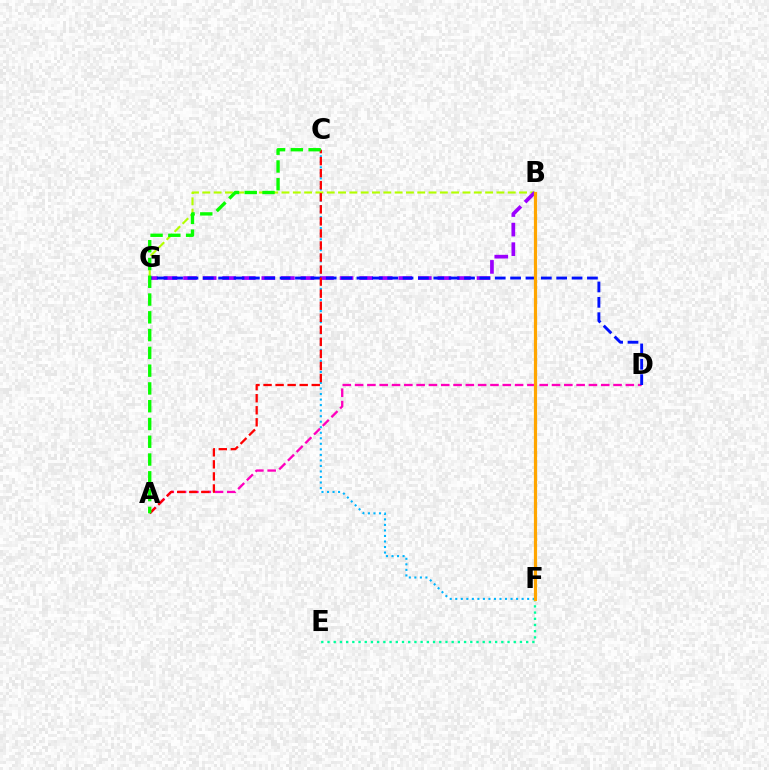{('B', 'G'): [{'color': '#b3ff00', 'line_style': 'dashed', 'thickness': 1.54}, {'color': '#9b00ff', 'line_style': 'dashed', 'thickness': 2.66}], ('C', 'F'): [{'color': '#00b5ff', 'line_style': 'dotted', 'thickness': 1.5}], ('E', 'F'): [{'color': '#00ff9d', 'line_style': 'dotted', 'thickness': 1.69}], ('A', 'D'): [{'color': '#ff00bd', 'line_style': 'dashed', 'thickness': 1.67}], ('D', 'G'): [{'color': '#0010ff', 'line_style': 'dashed', 'thickness': 2.09}], ('B', 'F'): [{'color': '#ffa500', 'line_style': 'solid', 'thickness': 2.3}], ('A', 'C'): [{'color': '#ff0000', 'line_style': 'dashed', 'thickness': 1.64}, {'color': '#08ff00', 'line_style': 'dashed', 'thickness': 2.41}]}